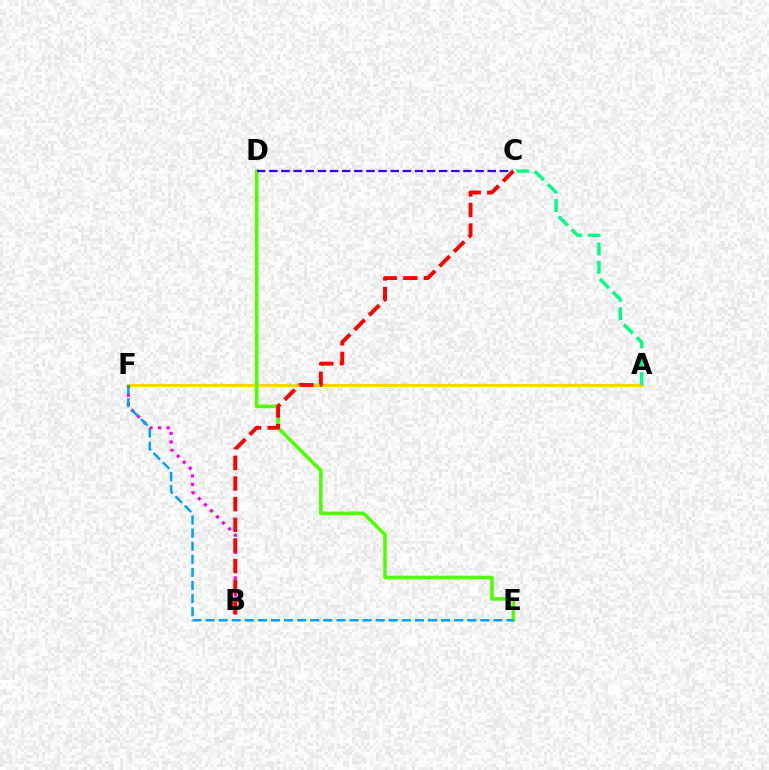{('A', 'F'): [{'color': '#ffd500', 'line_style': 'solid', 'thickness': 2.24}], ('B', 'F'): [{'color': '#ff00ed', 'line_style': 'dotted', 'thickness': 2.33}], ('D', 'E'): [{'color': '#4fff00', 'line_style': 'solid', 'thickness': 2.57}], ('C', 'D'): [{'color': '#3700ff', 'line_style': 'dashed', 'thickness': 1.65}], ('B', 'C'): [{'color': '#ff0000', 'line_style': 'dashed', 'thickness': 2.8}], ('A', 'C'): [{'color': '#00ff86', 'line_style': 'dashed', 'thickness': 2.5}], ('E', 'F'): [{'color': '#009eff', 'line_style': 'dashed', 'thickness': 1.78}]}